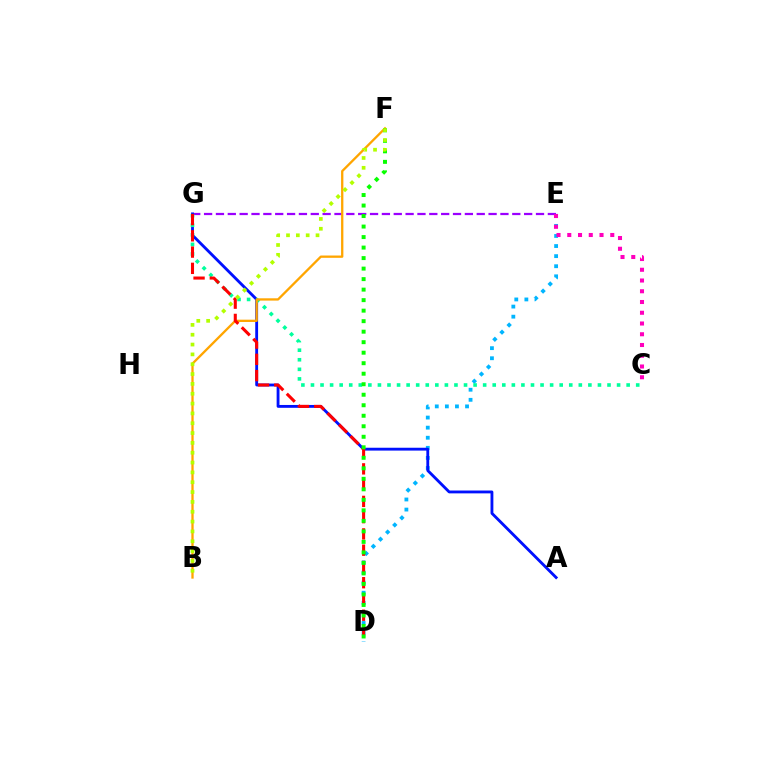{('D', 'E'): [{'color': '#00b5ff', 'line_style': 'dotted', 'thickness': 2.74}], ('E', 'G'): [{'color': '#9b00ff', 'line_style': 'dashed', 'thickness': 1.61}], ('A', 'G'): [{'color': '#0010ff', 'line_style': 'solid', 'thickness': 2.05}], ('C', 'G'): [{'color': '#00ff9d', 'line_style': 'dotted', 'thickness': 2.6}], ('B', 'F'): [{'color': '#ffa500', 'line_style': 'solid', 'thickness': 1.66}, {'color': '#b3ff00', 'line_style': 'dotted', 'thickness': 2.67}], ('D', 'G'): [{'color': '#ff0000', 'line_style': 'dashed', 'thickness': 2.21}], ('D', 'F'): [{'color': '#08ff00', 'line_style': 'dotted', 'thickness': 2.86}], ('C', 'E'): [{'color': '#ff00bd', 'line_style': 'dotted', 'thickness': 2.92}]}